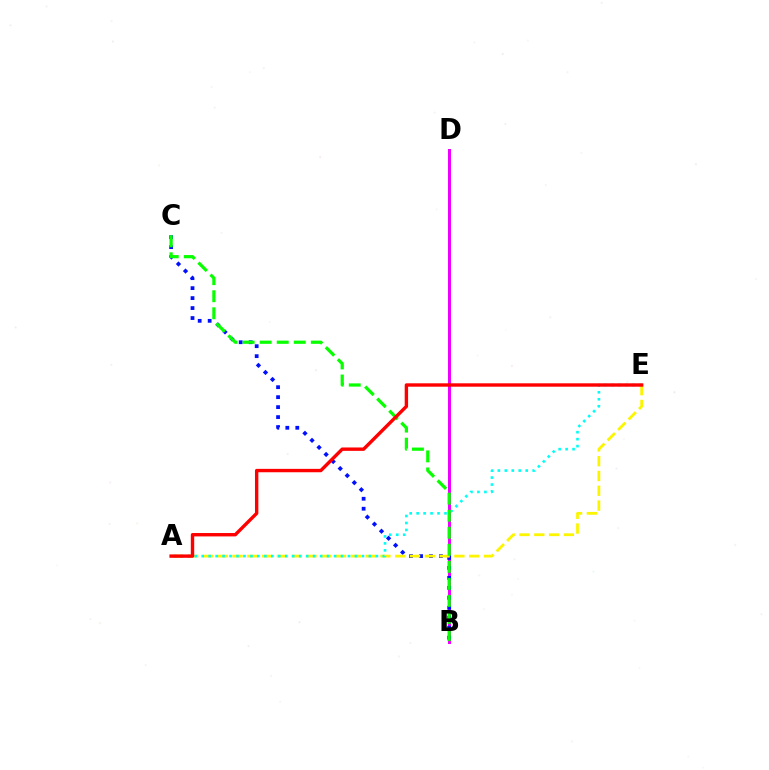{('B', 'D'): [{'color': '#ee00ff', 'line_style': 'solid', 'thickness': 2.19}], ('B', 'C'): [{'color': '#0010ff', 'line_style': 'dotted', 'thickness': 2.71}, {'color': '#08ff00', 'line_style': 'dashed', 'thickness': 2.32}], ('A', 'E'): [{'color': '#fcf500', 'line_style': 'dashed', 'thickness': 2.01}, {'color': '#00fff6', 'line_style': 'dotted', 'thickness': 1.89}, {'color': '#ff0000', 'line_style': 'solid', 'thickness': 2.44}]}